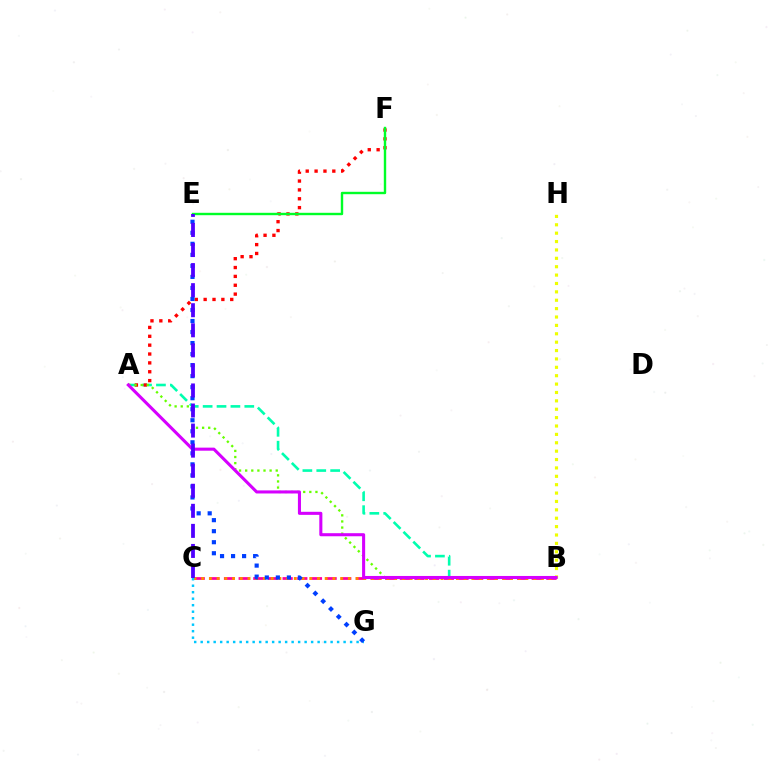{('A', 'B'): [{'color': '#00ffaf', 'line_style': 'dashed', 'thickness': 1.89}, {'color': '#66ff00', 'line_style': 'dotted', 'thickness': 1.66}, {'color': '#d600ff', 'line_style': 'solid', 'thickness': 2.21}], ('B', 'C'): [{'color': '#ff00a0', 'line_style': 'dashed', 'thickness': 1.99}, {'color': '#ff8800', 'line_style': 'dotted', 'thickness': 2.1}], ('B', 'H'): [{'color': '#eeff00', 'line_style': 'dotted', 'thickness': 2.28}], ('A', 'F'): [{'color': '#ff0000', 'line_style': 'dotted', 'thickness': 2.41}], ('C', 'G'): [{'color': '#00c7ff', 'line_style': 'dotted', 'thickness': 1.77}], ('E', 'F'): [{'color': '#00ff27', 'line_style': 'solid', 'thickness': 1.72}], ('E', 'G'): [{'color': '#003fff', 'line_style': 'dotted', 'thickness': 3.0}], ('C', 'E'): [{'color': '#4f00ff', 'line_style': 'dashed', 'thickness': 2.73}]}